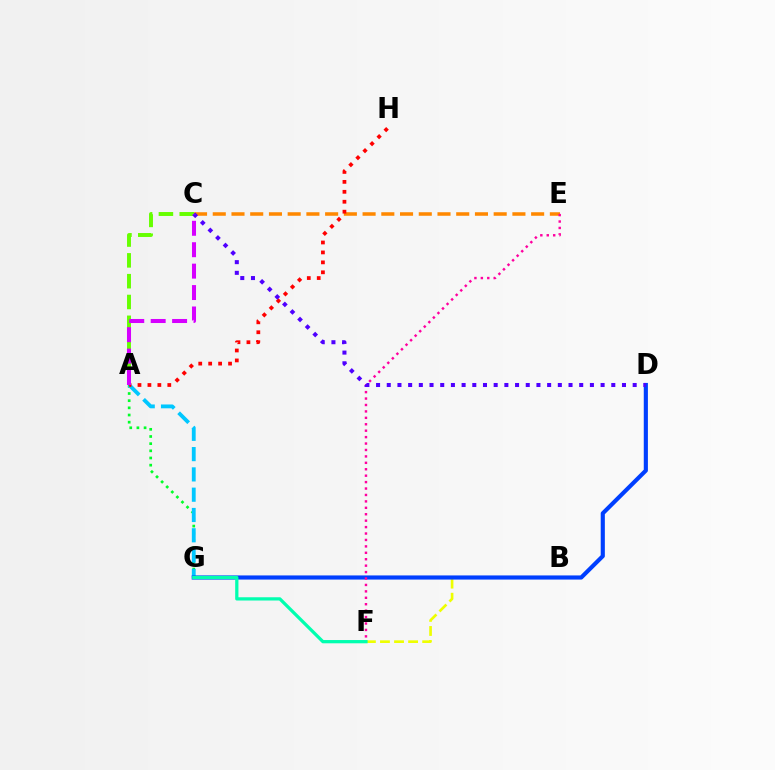{('A', 'G'): [{'color': '#00ff27', 'line_style': 'dotted', 'thickness': 1.95}, {'color': '#00c7ff', 'line_style': 'dashed', 'thickness': 2.76}], ('B', 'F'): [{'color': '#eeff00', 'line_style': 'dashed', 'thickness': 1.91}], ('A', 'C'): [{'color': '#66ff00', 'line_style': 'dashed', 'thickness': 2.83}, {'color': '#d600ff', 'line_style': 'dashed', 'thickness': 2.91}], ('D', 'G'): [{'color': '#003fff', 'line_style': 'solid', 'thickness': 2.98}], ('C', 'E'): [{'color': '#ff8800', 'line_style': 'dashed', 'thickness': 2.54}], ('A', 'H'): [{'color': '#ff0000', 'line_style': 'dotted', 'thickness': 2.7}], ('E', 'F'): [{'color': '#ff00a0', 'line_style': 'dotted', 'thickness': 1.75}], ('C', 'D'): [{'color': '#4f00ff', 'line_style': 'dotted', 'thickness': 2.9}], ('F', 'G'): [{'color': '#00ffaf', 'line_style': 'solid', 'thickness': 2.34}]}